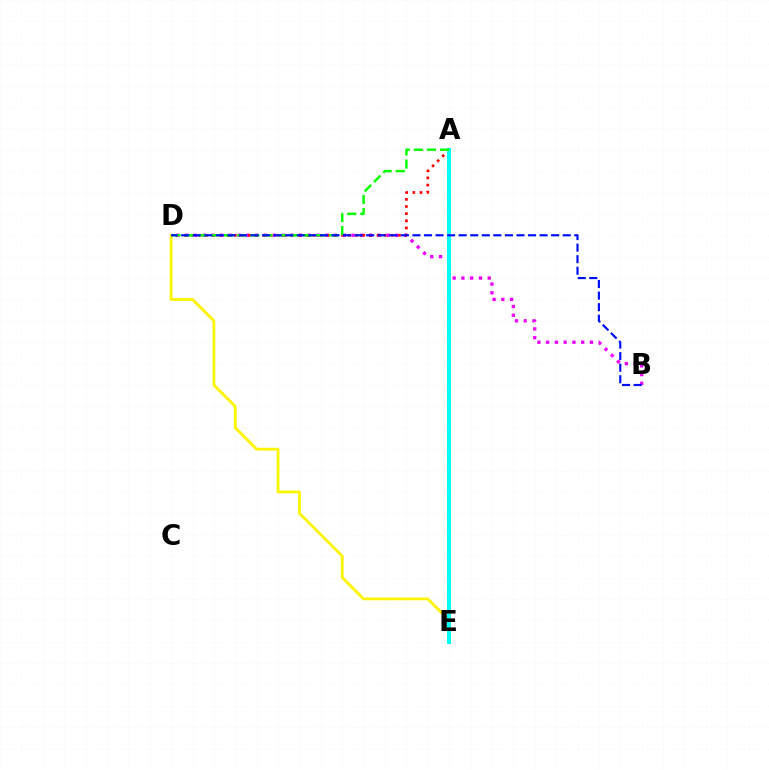{('B', 'D'): [{'color': '#ee00ff', 'line_style': 'dotted', 'thickness': 2.38}, {'color': '#0010ff', 'line_style': 'dashed', 'thickness': 1.57}], ('A', 'D'): [{'color': '#ff0000', 'line_style': 'dotted', 'thickness': 1.94}, {'color': '#08ff00', 'line_style': 'dashed', 'thickness': 1.78}], ('D', 'E'): [{'color': '#fcf500', 'line_style': 'solid', 'thickness': 2.0}], ('A', 'E'): [{'color': '#00fff6', 'line_style': 'solid', 'thickness': 2.84}]}